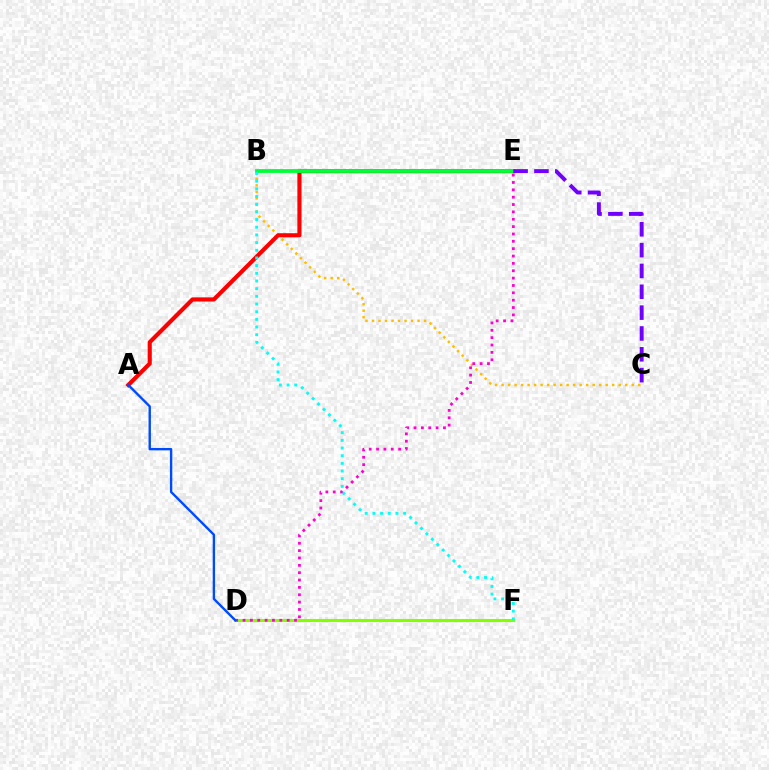{('B', 'C'): [{'color': '#ffbd00', 'line_style': 'dotted', 'thickness': 1.77}], ('D', 'F'): [{'color': '#84ff00', 'line_style': 'solid', 'thickness': 2.23}], ('A', 'E'): [{'color': '#ff0000', 'line_style': 'solid', 'thickness': 2.98}], ('B', 'E'): [{'color': '#00ff39', 'line_style': 'solid', 'thickness': 2.74}], ('D', 'E'): [{'color': '#ff00cf', 'line_style': 'dotted', 'thickness': 2.0}], ('C', 'E'): [{'color': '#7200ff', 'line_style': 'dashed', 'thickness': 2.83}], ('B', 'F'): [{'color': '#00fff6', 'line_style': 'dotted', 'thickness': 2.09}], ('A', 'D'): [{'color': '#004bff', 'line_style': 'solid', 'thickness': 1.72}]}